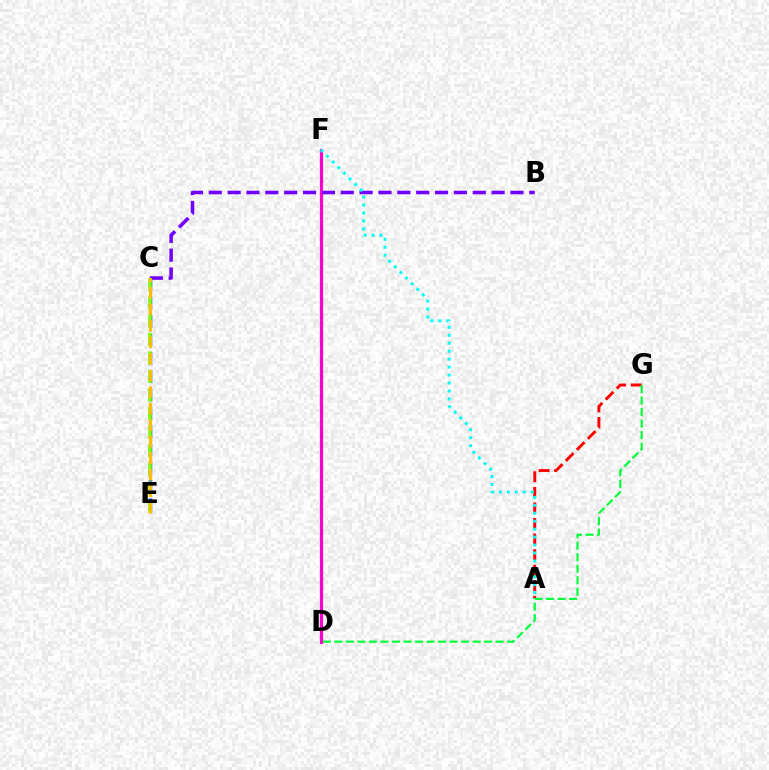{('D', 'F'): [{'color': '#ff00cf', 'line_style': 'solid', 'thickness': 2.31}], ('C', 'E'): [{'color': '#004bff', 'line_style': 'dashed', 'thickness': 2.49}, {'color': '#84ff00', 'line_style': 'dashed', 'thickness': 2.52}, {'color': '#ffbd00', 'line_style': 'dashed', 'thickness': 2.25}], ('A', 'G'): [{'color': '#ff0000', 'line_style': 'dashed', 'thickness': 2.11}], ('D', 'G'): [{'color': '#00ff39', 'line_style': 'dashed', 'thickness': 1.56}], ('B', 'C'): [{'color': '#7200ff', 'line_style': 'dashed', 'thickness': 2.56}], ('A', 'F'): [{'color': '#00fff6', 'line_style': 'dotted', 'thickness': 2.16}]}